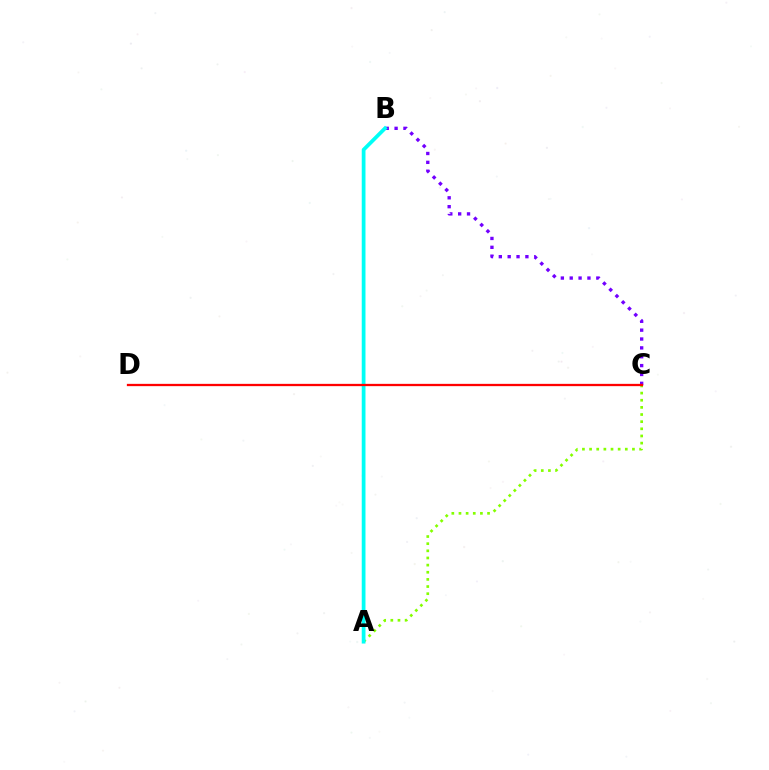{('A', 'C'): [{'color': '#84ff00', 'line_style': 'dotted', 'thickness': 1.94}], ('B', 'C'): [{'color': '#7200ff', 'line_style': 'dotted', 'thickness': 2.41}], ('A', 'B'): [{'color': '#00fff6', 'line_style': 'solid', 'thickness': 2.7}], ('C', 'D'): [{'color': '#ff0000', 'line_style': 'solid', 'thickness': 1.65}]}